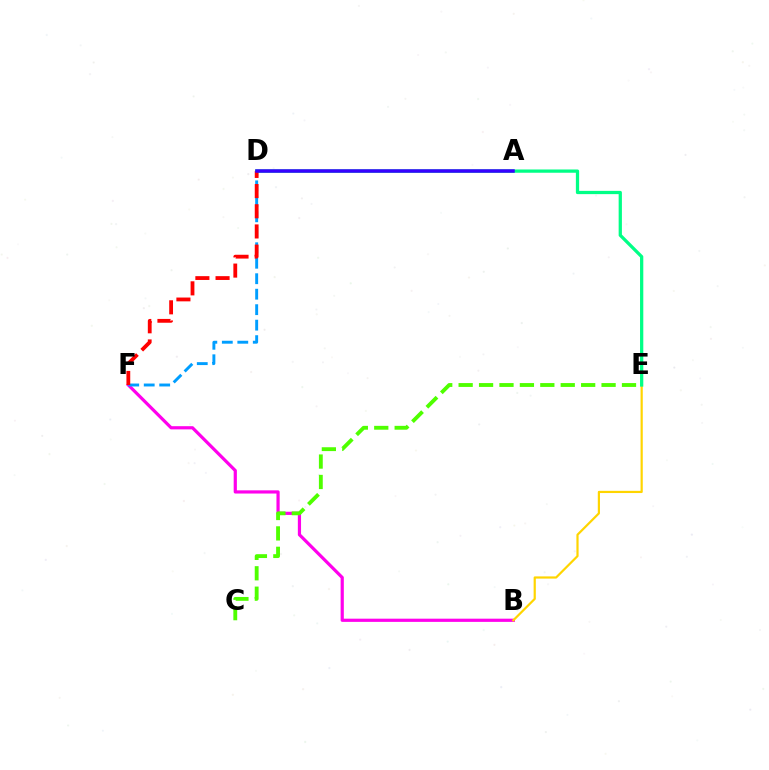{('B', 'F'): [{'color': '#ff00ed', 'line_style': 'solid', 'thickness': 2.3}], ('B', 'E'): [{'color': '#ffd500', 'line_style': 'solid', 'thickness': 1.58}], ('C', 'E'): [{'color': '#4fff00', 'line_style': 'dashed', 'thickness': 2.77}], ('D', 'F'): [{'color': '#009eff', 'line_style': 'dashed', 'thickness': 2.1}, {'color': '#ff0000', 'line_style': 'dashed', 'thickness': 2.74}], ('D', 'E'): [{'color': '#00ff86', 'line_style': 'solid', 'thickness': 2.35}], ('A', 'D'): [{'color': '#3700ff', 'line_style': 'solid', 'thickness': 2.52}]}